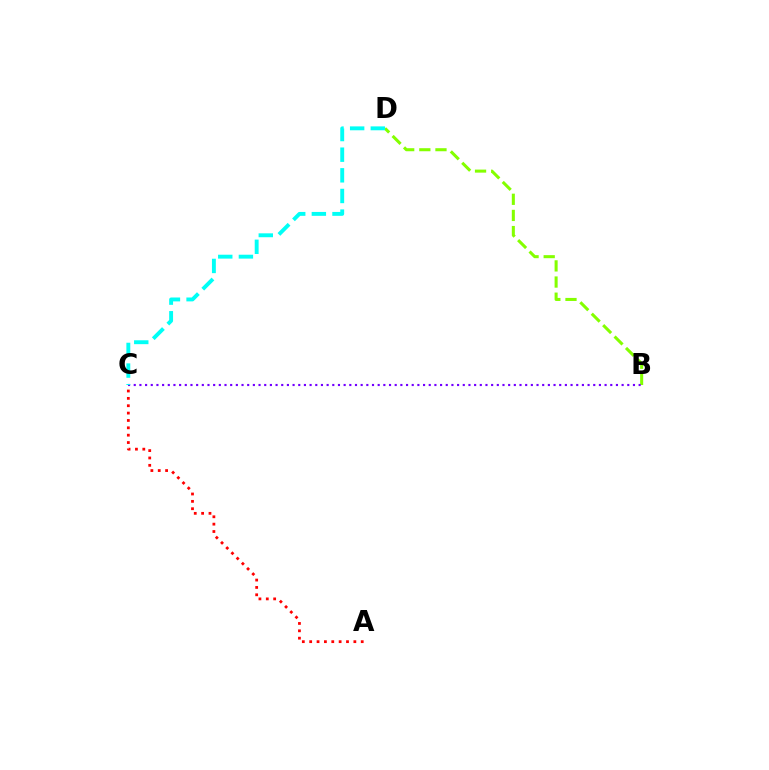{('B', 'D'): [{'color': '#84ff00', 'line_style': 'dashed', 'thickness': 2.19}], ('A', 'C'): [{'color': '#ff0000', 'line_style': 'dotted', 'thickness': 2.0}], ('B', 'C'): [{'color': '#7200ff', 'line_style': 'dotted', 'thickness': 1.54}], ('C', 'D'): [{'color': '#00fff6', 'line_style': 'dashed', 'thickness': 2.8}]}